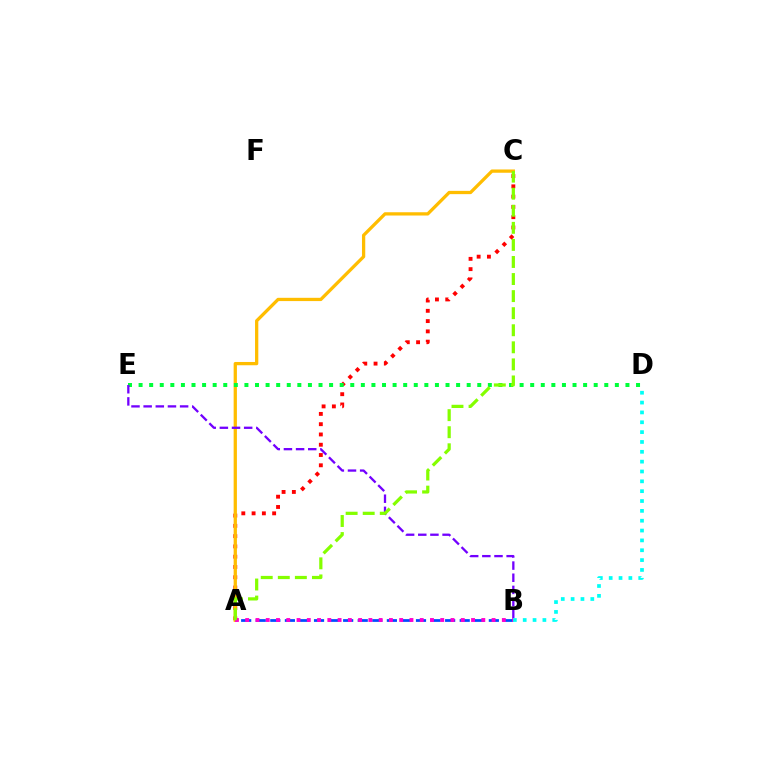{('A', 'B'): [{'color': '#004bff', 'line_style': 'dashed', 'thickness': 1.98}, {'color': '#ff00cf', 'line_style': 'dotted', 'thickness': 2.79}], ('A', 'C'): [{'color': '#ff0000', 'line_style': 'dotted', 'thickness': 2.79}, {'color': '#ffbd00', 'line_style': 'solid', 'thickness': 2.36}, {'color': '#84ff00', 'line_style': 'dashed', 'thickness': 2.32}], ('D', 'E'): [{'color': '#00ff39', 'line_style': 'dotted', 'thickness': 2.88}], ('B', 'E'): [{'color': '#7200ff', 'line_style': 'dashed', 'thickness': 1.65}], ('B', 'D'): [{'color': '#00fff6', 'line_style': 'dotted', 'thickness': 2.67}]}